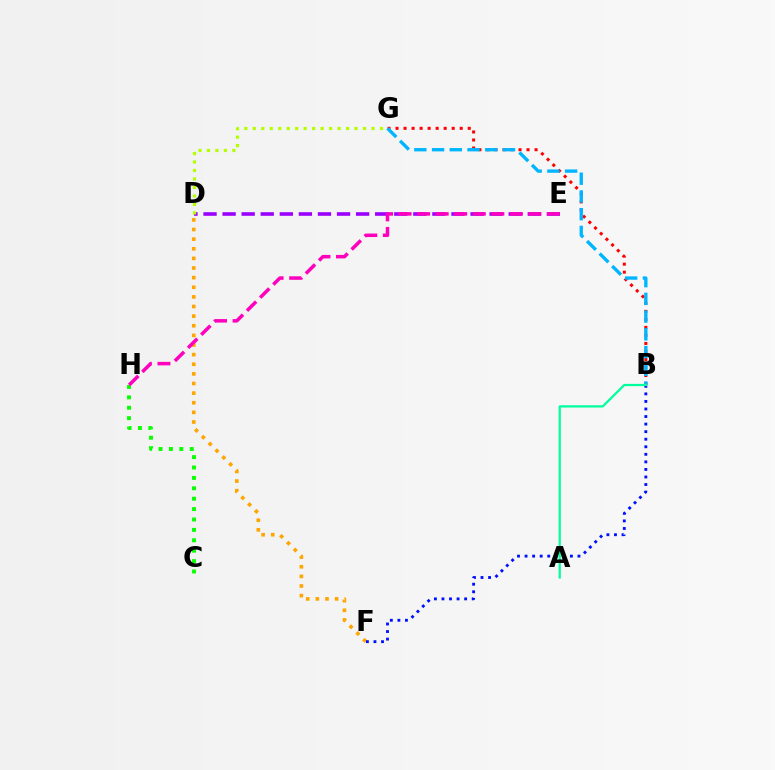{('D', 'F'): [{'color': '#ffa500', 'line_style': 'dotted', 'thickness': 2.61}], ('B', 'F'): [{'color': '#0010ff', 'line_style': 'dotted', 'thickness': 2.05}], ('B', 'G'): [{'color': '#ff0000', 'line_style': 'dotted', 'thickness': 2.18}, {'color': '#00b5ff', 'line_style': 'dashed', 'thickness': 2.41}], ('D', 'E'): [{'color': '#9b00ff', 'line_style': 'dashed', 'thickness': 2.59}], ('C', 'H'): [{'color': '#08ff00', 'line_style': 'dotted', 'thickness': 2.82}], ('D', 'G'): [{'color': '#b3ff00', 'line_style': 'dotted', 'thickness': 2.3}], ('E', 'H'): [{'color': '#ff00bd', 'line_style': 'dashed', 'thickness': 2.52}], ('A', 'B'): [{'color': '#00ff9d', 'line_style': 'solid', 'thickness': 1.62}]}